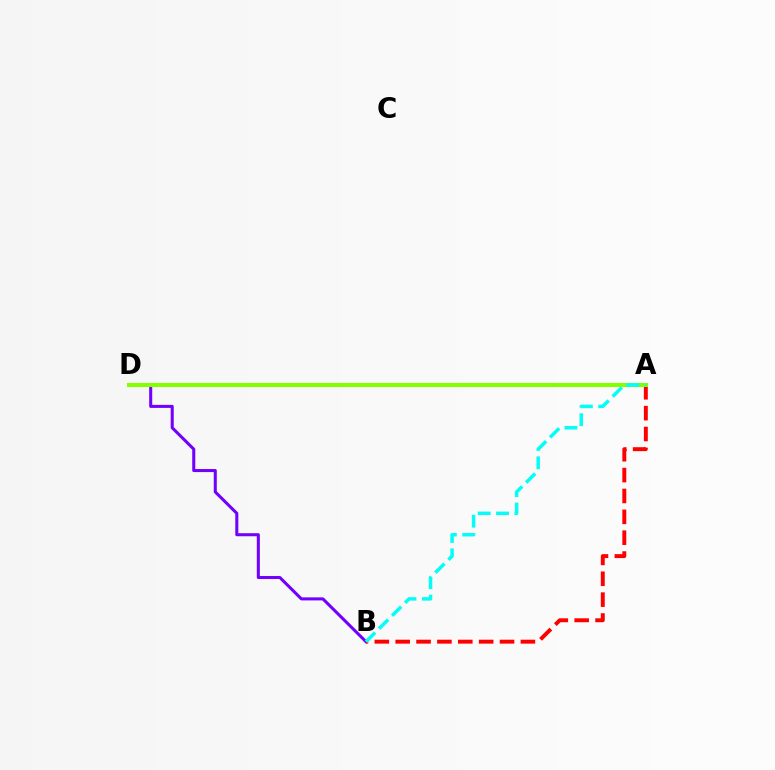{('B', 'D'): [{'color': '#7200ff', 'line_style': 'solid', 'thickness': 2.19}], ('A', 'B'): [{'color': '#ff0000', 'line_style': 'dashed', 'thickness': 2.83}, {'color': '#00fff6', 'line_style': 'dashed', 'thickness': 2.5}], ('A', 'D'): [{'color': '#84ff00', 'line_style': 'solid', 'thickness': 2.92}]}